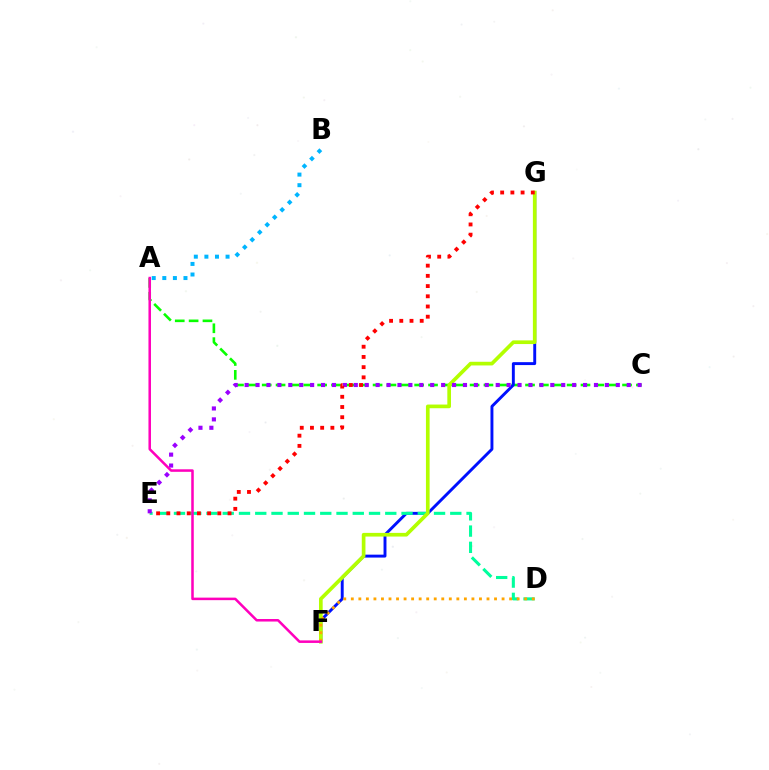{('A', 'C'): [{'color': '#08ff00', 'line_style': 'dashed', 'thickness': 1.88}], ('F', 'G'): [{'color': '#0010ff', 'line_style': 'solid', 'thickness': 2.1}, {'color': '#b3ff00', 'line_style': 'solid', 'thickness': 2.65}], ('D', 'E'): [{'color': '#00ff9d', 'line_style': 'dashed', 'thickness': 2.21}], ('A', 'B'): [{'color': '#00b5ff', 'line_style': 'dotted', 'thickness': 2.87}], ('C', 'E'): [{'color': '#9b00ff', 'line_style': 'dotted', 'thickness': 2.97}], ('D', 'F'): [{'color': '#ffa500', 'line_style': 'dotted', 'thickness': 2.05}], ('E', 'G'): [{'color': '#ff0000', 'line_style': 'dotted', 'thickness': 2.77}], ('A', 'F'): [{'color': '#ff00bd', 'line_style': 'solid', 'thickness': 1.82}]}